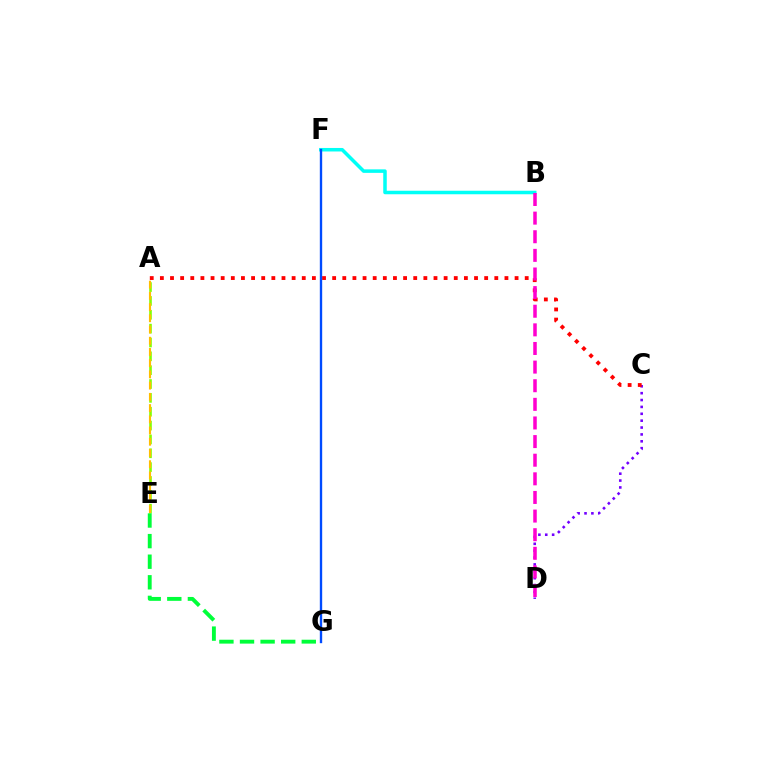{('A', 'E'): [{'color': '#84ff00', 'line_style': 'dashed', 'thickness': 1.88}, {'color': '#ffbd00', 'line_style': 'dashed', 'thickness': 1.52}], ('C', 'D'): [{'color': '#7200ff', 'line_style': 'dotted', 'thickness': 1.87}], ('B', 'F'): [{'color': '#00fff6', 'line_style': 'solid', 'thickness': 2.53}], ('A', 'C'): [{'color': '#ff0000', 'line_style': 'dotted', 'thickness': 2.75}], ('E', 'G'): [{'color': '#00ff39', 'line_style': 'dashed', 'thickness': 2.8}], ('B', 'D'): [{'color': '#ff00cf', 'line_style': 'dashed', 'thickness': 2.53}], ('F', 'G'): [{'color': '#004bff', 'line_style': 'solid', 'thickness': 1.7}]}